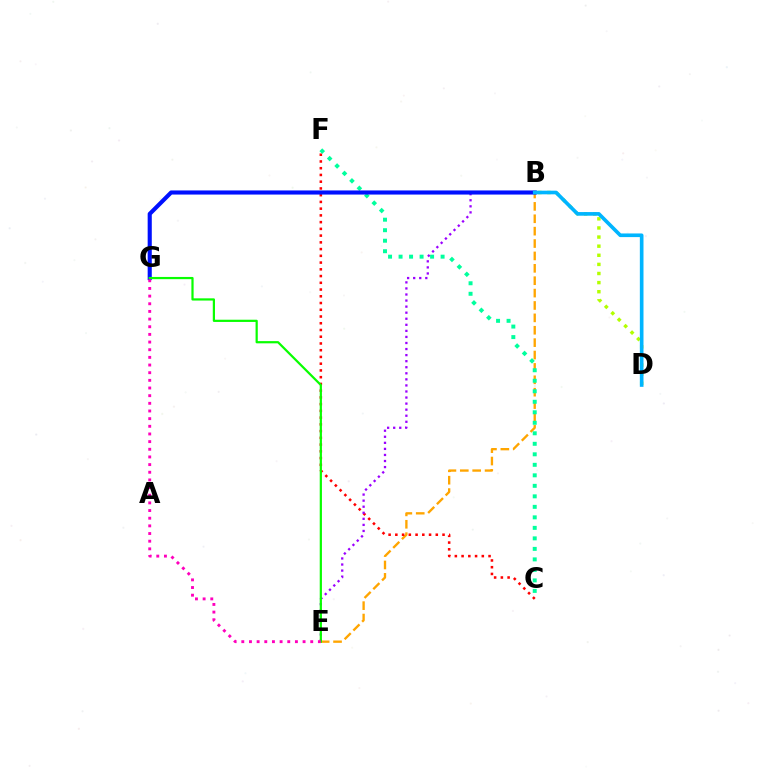{('B', 'E'): [{'color': '#ffa500', 'line_style': 'dashed', 'thickness': 1.68}, {'color': '#9b00ff', 'line_style': 'dotted', 'thickness': 1.65}], ('B', 'D'): [{'color': '#b3ff00', 'line_style': 'dotted', 'thickness': 2.47}, {'color': '#00b5ff', 'line_style': 'solid', 'thickness': 2.63}], ('C', 'F'): [{'color': '#ff0000', 'line_style': 'dotted', 'thickness': 1.83}, {'color': '#00ff9d', 'line_style': 'dotted', 'thickness': 2.85}], ('B', 'G'): [{'color': '#0010ff', 'line_style': 'solid', 'thickness': 2.97}], ('E', 'G'): [{'color': '#08ff00', 'line_style': 'solid', 'thickness': 1.6}, {'color': '#ff00bd', 'line_style': 'dotted', 'thickness': 2.08}]}